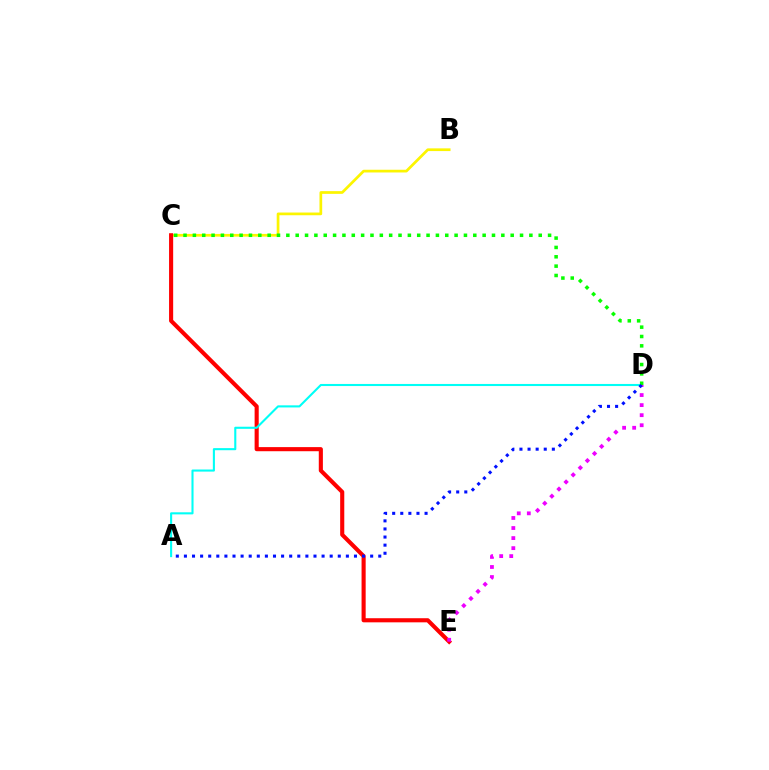{('B', 'C'): [{'color': '#fcf500', 'line_style': 'solid', 'thickness': 1.96}], ('C', 'E'): [{'color': '#ff0000', 'line_style': 'solid', 'thickness': 2.96}], ('A', 'D'): [{'color': '#00fff6', 'line_style': 'solid', 'thickness': 1.51}, {'color': '#0010ff', 'line_style': 'dotted', 'thickness': 2.2}], ('D', 'E'): [{'color': '#ee00ff', 'line_style': 'dotted', 'thickness': 2.73}], ('C', 'D'): [{'color': '#08ff00', 'line_style': 'dotted', 'thickness': 2.54}]}